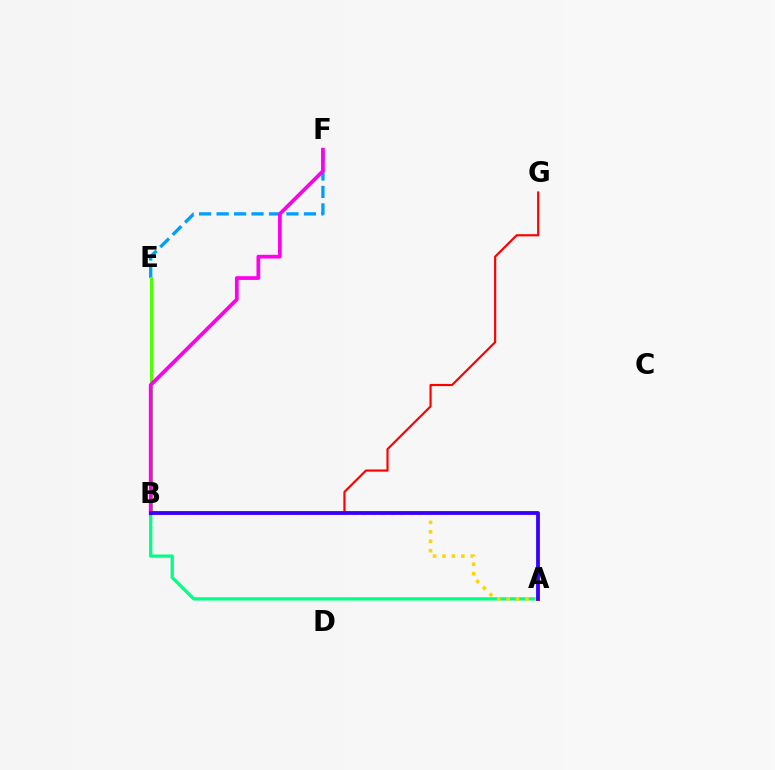{('A', 'B'): [{'color': '#00ff86', 'line_style': 'solid', 'thickness': 2.36}, {'color': '#ffd500', 'line_style': 'dotted', 'thickness': 2.56}, {'color': '#3700ff', 'line_style': 'solid', 'thickness': 2.74}], ('E', 'F'): [{'color': '#009eff', 'line_style': 'dashed', 'thickness': 2.37}], ('B', 'G'): [{'color': '#ff0000', 'line_style': 'solid', 'thickness': 1.56}], ('B', 'E'): [{'color': '#4fff00', 'line_style': 'solid', 'thickness': 2.25}], ('B', 'F'): [{'color': '#ff00ed', 'line_style': 'solid', 'thickness': 2.68}]}